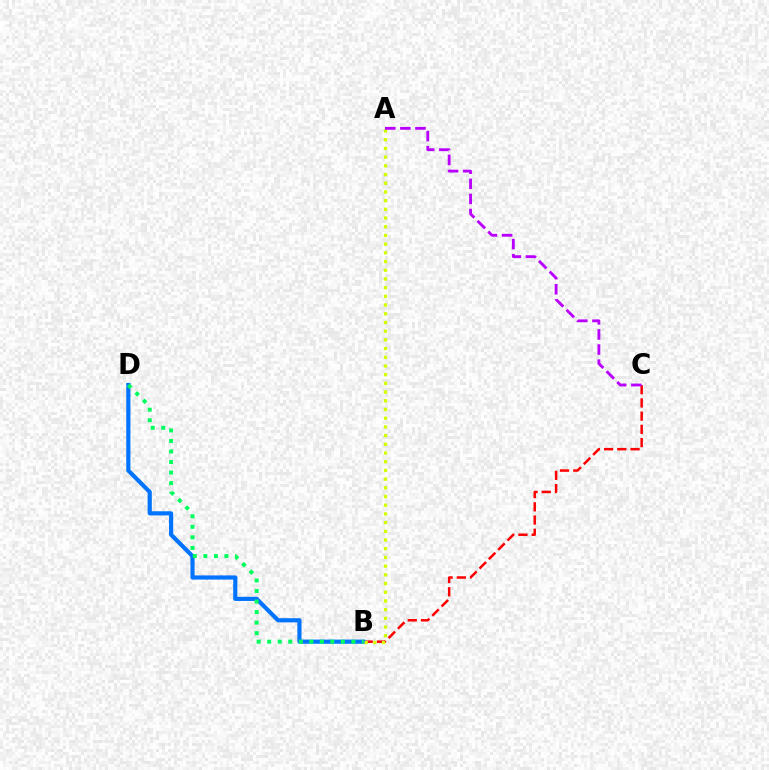{('B', 'C'): [{'color': '#ff0000', 'line_style': 'dashed', 'thickness': 1.8}], ('B', 'D'): [{'color': '#0074ff', 'line_style': 'solid', 'thickness': 3.0}, {'color': '#00ff5c', 'line_style': 'dotted', 'thickness': 2.86}], ('A', 'B'): [{'color': '#d1ff00', 'line_style': 'dotted', 'thickness': 2.36}], ('A', 'C'): [{'color': '#b900ff', 'line_style': 'dashed', 'thickness': 2.05}]}